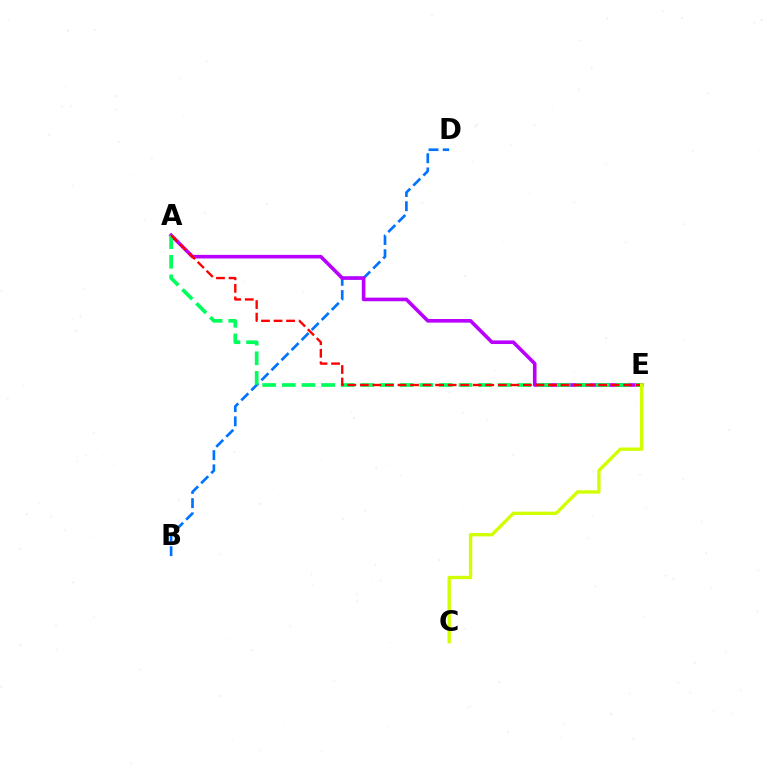{('B', 'D'): [{'color': '#0074ff', 'line_style': 'dashed', 'thickness': 1.93}], ('A', 'E'): [{'color': '#b900ff', 'line_style': 'solid', 'thickness': 2.6}, {'color': '#00ff5c', 'line_style': 'dashed', 'thickness': 2.67}, {'color': '#ff0000', 'line_style': 'dashed', 'thickness': 1.7}], ('C', 'E'): [{'color': '#d1ff00', 'line_style': 'solid', 'thickness': 2.42}]}